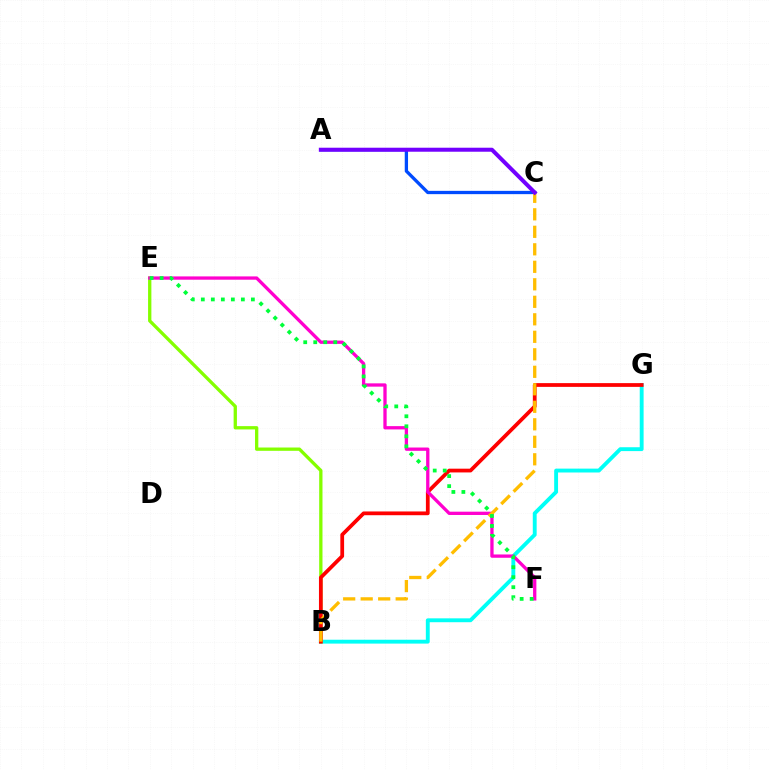{('B', 'G'): [{'color': '#00fff6', 'line_style': 'solid', 'thickness': 2.79}, {'color': '#ff0000', 'line_style': 'solid', 'thickness': 2.7}], ('A', 'C'): [{'color': '#004bff', 'line_style': 'solid', 'thickness': 2.37}, {'color': '#7200ff', 'line_style': 'solid', 'thickness': 2.88}], ('B', 'E'): [{'color': '#84ff00', 'line_style': 'solid', 'thickness': 2.38}], ('E', 'F'): [{'color': '#ff00cf', 'line_style': 'solid', 'thickness': 2.37}, {'color': '#00ff39', 'line_style': 'dotted', 'thickness': 2.72}], ('B', 'C'): [{'color': '#ffbd00', 'line_style': 'dashed', 'thickness': 2.38}]}